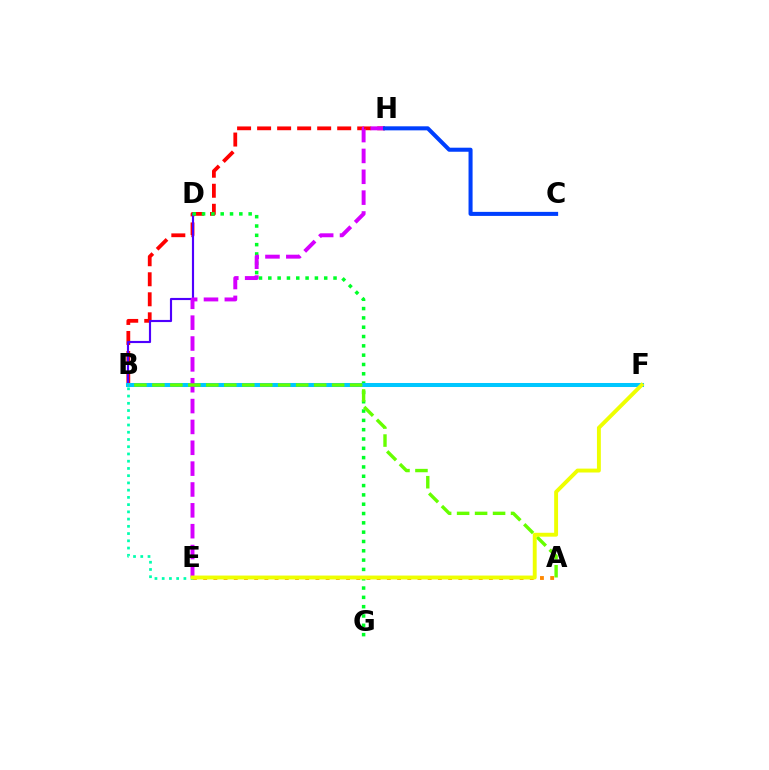{('B', 'F'): [{'color': '#ff00a0', 'line_style': 'dashed', 'thickness': 1.86}, {'color': '#00c7ff', 'line_style': 'solid', 'thickness': 2.9}], ('B', 'H'): [{'color': '#ff0000', 'line_style': 'dashed', 'thickness': 2.72}], ('B', 'D'): [{'color': '#4f00ff', 'line_style': 'solid', 'thickness': 1.55}], ('D', 'G'): [{'color': '#00ff27', 'line_style': 'dotted', 'thickness': 2.53}], ('A', 'E'): [{'color': '#ff8800', 'line_style': 'dotted', 'thickness': 2.77}], ('B', 'E'): [{'color': '#00ffaf', 'line_style': 'dotted', 'thickness': 1.97}], ('E', 'H'): [{'color': '#d600ff', 'line_style': 'dashed', 'thickness': 2.83}], ('C', 'H'): [{'color': '#003fff', 'line_style': 'solid', 'thickness': 2.91}], ('A', 'B'): [{'color': '#66ff00', 'line_style': 'dashed', 'thickness': 2.44}], ('E', 'F'): [{'color': '#eeff00', 'line_style': 'solid', 'thickness': 2.8}]}